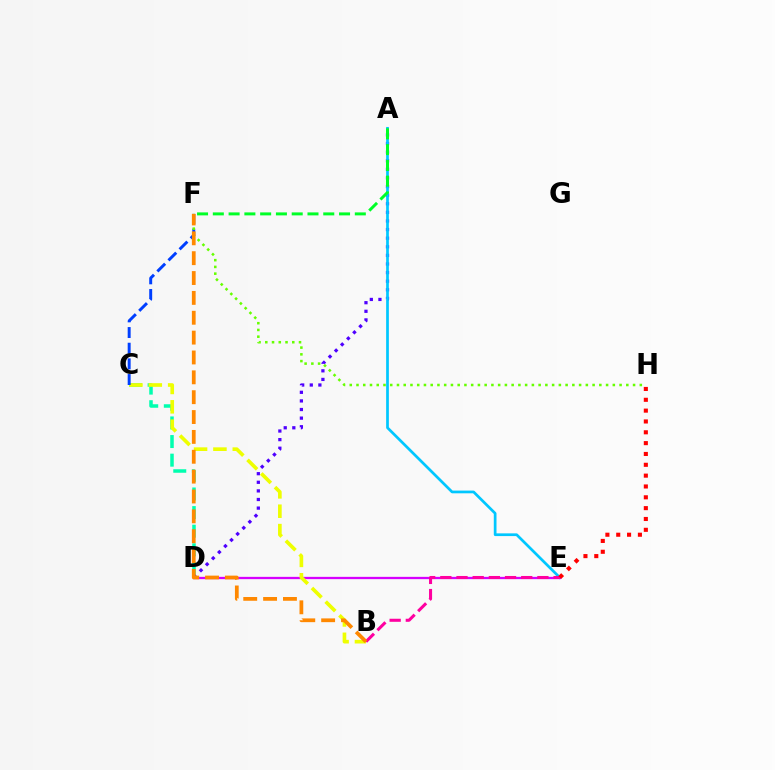{('C', 'D'): [{'color': '#00ffaf', 'line_style': 'dashed', 'thickness': 2.53}], ('A', 'D'): [{'color': '#4f00ff', 'line_style': 'dotted', 'thickness': 2.34}], ('A', 'E'): [{'color': '#00c7ff', 'line_style': 'solid', 'thickness': 1.96}], ('A', 'F'): [{'color': '#00ff27', 'line_style': 'dashed', 'thickness': 2.14}], ('D', 'E'): [{'color': '#d600ff', 'line_style': 'solid', 'thickness': 1.65}], ('B', 'C'): [{'color': '#eeff00', 'line_style': 'dashed', 'thickness': 2.63}], ('B', 'E'): [{'color': '#ff00a0', 'line_style': 'dashed', 'thickness': 2.2}], ('C', 'F'): [{'color': '#003fff', 'line_style': 'dashed', 'thickness': 2.13}], ('E', 'H'): [{'color': '#ff0000', 'line_style': 'dotted', 'thickness': 2.94}], ('F', 'H'): [{'color': '#66ff00', 'line_style': 'dotted', 'thickness': 1.83}], ('B', 'F'): [{'color': '#ff8800', 'line_style': 'dashed', 'thickness': 2.7}]}